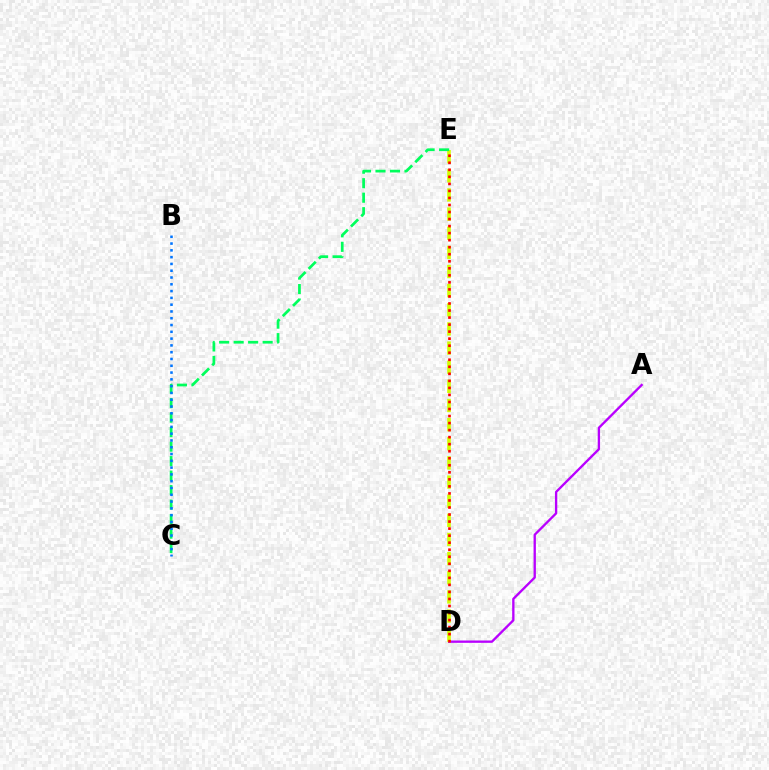{('A', 'D'): [{'color': '#b900ff', 'line_style': 'solid', 'thickness': 1.68}], ('D', 'E'): [{'color': '#d1ff00', 'line_style': 'dashed', 'thickness': 2.6}, {'color': '#ff0000', 'line_style': 'dotted', 'thickness': 1.91}], ('C', 'E'): [{'color': '#00ff5c', 'line_style': 'dashed', 'thickness': 1.97}], ('B', 'C'): [{'color': '#0074ff', 'line_style': 'dotted', 'thickness': 1.84}]}